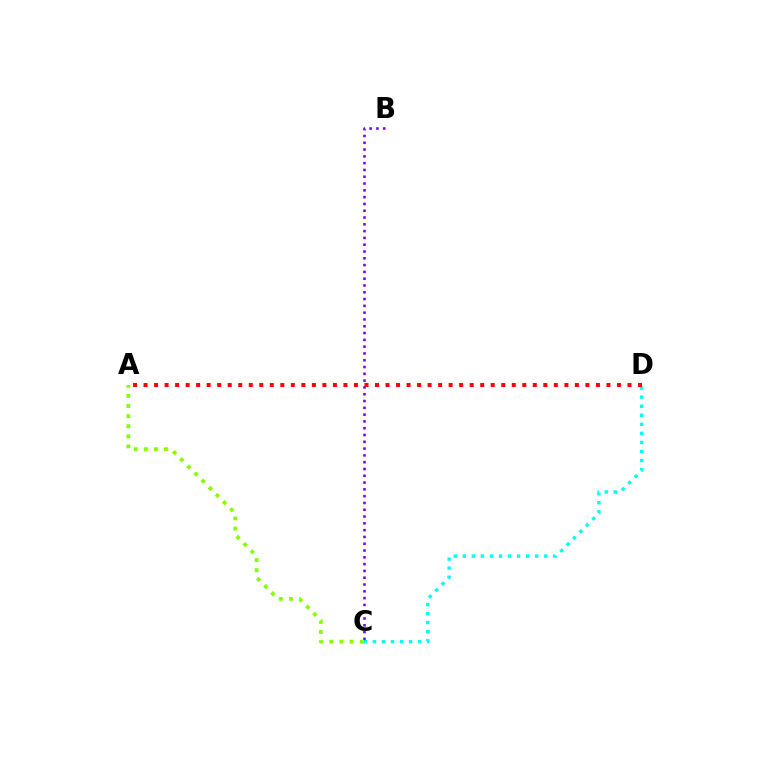{('C', 'D'): [{'color': '#00fff6', 'line_style': 'dotted', 'thickness': 2.46}], ('B', 'C'): [{'color': '#7200ff', 'line_style': 'dotted', 'thickness': 1.85}], ('A', 'D'): [{'color': '#ff0000', 'line_style': 'dotted', 'thickness': 2.86}], ('A', 'C'): [{'color': '#84ff00', 'line_style': 'dotted', 'thickness': 2.74}]}